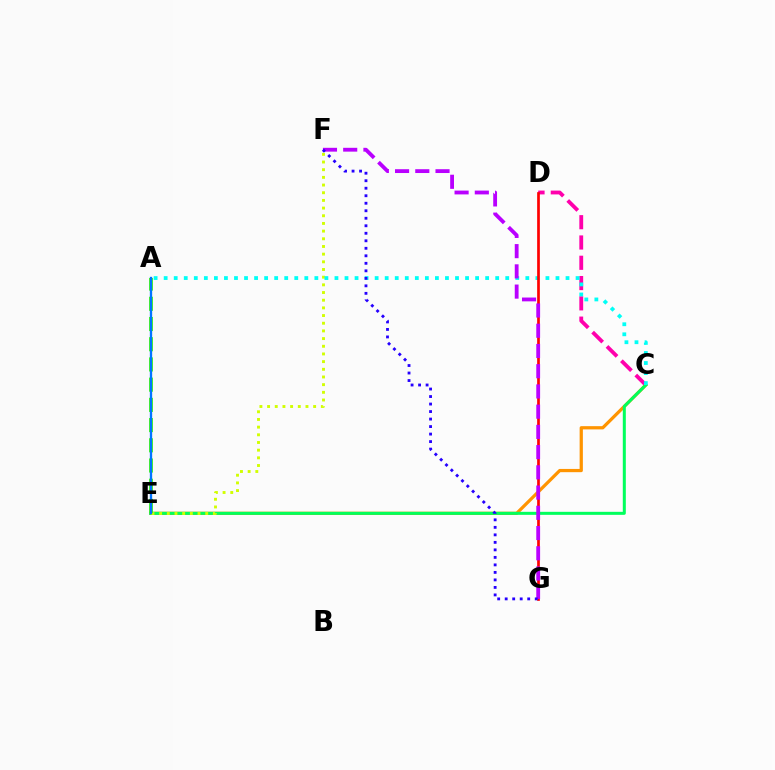{('C', 'D'): [{'color': '#ff00ac', 'line_style': 'dashed', 'thickness': 2.76}], ('C', 'E'): [{'color': '#ff9400', 'line_style': 'solid', 'thickness': 2.33}, {'color': '#00ff5c', 'line_style': 'solid', 'thickness': 2.17}], ('E', 'F'): [{'color': '#d1ff00', 'line_style': 'dotted', 'thickness': 2.09}], ('A', 'E'): [{'color': '#3dff00', 'line_style': 'dashed', 'thickness': 2.75}, {'color': '#0074ff', 'line_style': 'solid', 'thickness': 1.67}], ('A', 'C'): [{'color': '#00fff6', 'line_style': 'dotted', 'thickness': 2.73}], ('D', 'G'): [{'color': '#ff0000', 'line_style': 'solid', 'thickness': 1.94}], ('F', 'G'): [{'color': '#b900ff', 'line_style': 'dashed', 'thickness': 2.75}, {'color': '#2500ff', 'line_style': 'dotted', 'thickness': 2.04}]}